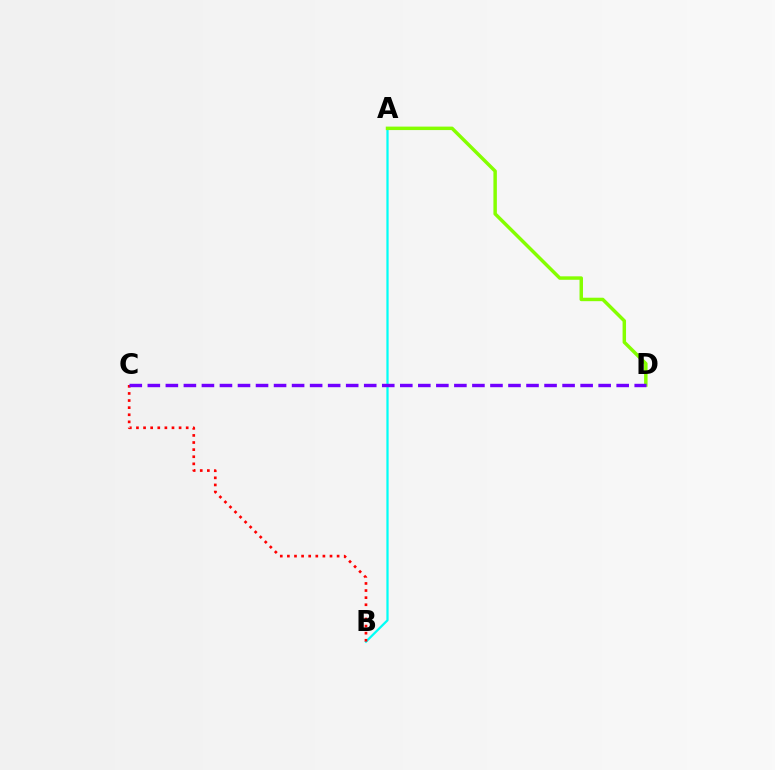{('A', 'B'): [{'color': '#00fff6', 'line_style': 'solid', 'thickness': 1.62}], ('B', 'C'): [{'color': '#ff0000', 'line_style': 'dotted', 'thickness': 1.93}], ('A', 'D'): [{'color': '#84ff00', 'line_style': 'solid', 'thickness': 2.49}], ('C', 'D'): [{'color': '#7200ff', 'line_style': 'dashed', 'thickness': 2.45}]}